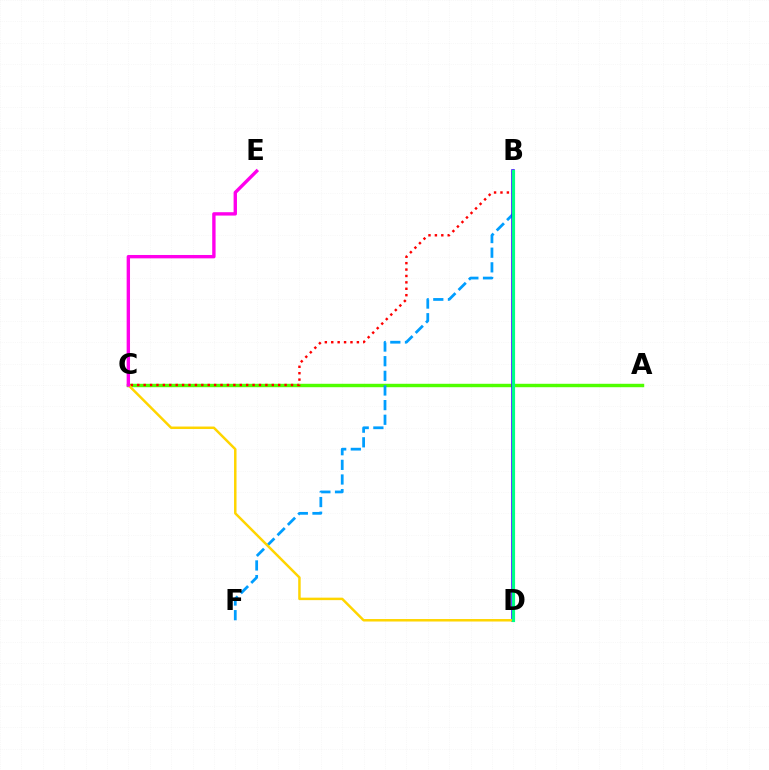{('A', 'C'): [{'color': '#4fff00', 'line_style': 'solid', 'thickness': 2.47}], ('B', 'C'): [{'color': '#ff0000', 'line_style': 'dotted', 'thickness': 1.74}], ('B', 'F'): [{'color': '#009eff', 'line_style': 'dashed', 'thickness': 1.99}], ('B', 'D'): [{'color': '#3700ff', 'line_style': 'solid', 'thickness': 2.56}, {'color': '#00ff86', 'line_style': 'solid', 'thickness': 2.27}], ('C', 'D'): [{'color': '#ffd500', 'line_style': 'solid', 'thickness': 1.79}], ('C', 'E'): [{'color': '#ff00ed', 'line_style': 'solid', 'thickness': 2.43}]}